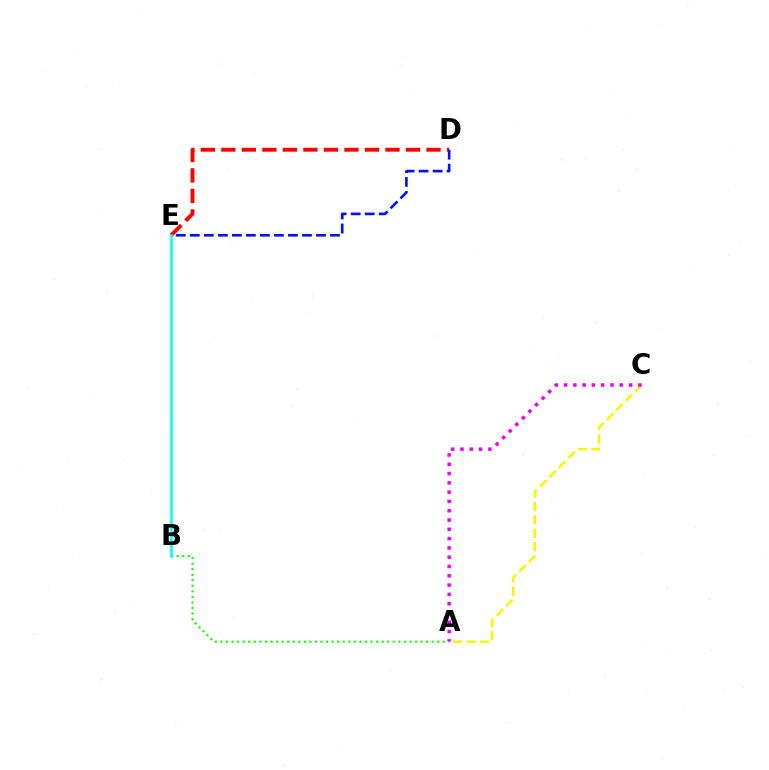{('D', 'E'): [{'color': '#ff0000', 'line_style': 'dashed', 'thickness': 2.79}, {'color': '#0010ff', 'line_style': 'dashed', 'thickness': 1.9}], ('A', 'C'): [{'color': '#fcf500', 'line_style': 'dashed', 'thickness': 1.81}, {'color': '#ee00ff', 'line_style': 'dotted', 'thickness': 2.53}], ('A', 'B'): [{'color': '#08ff00', 'line_style': 'dotted', 'thickness': 1.51}], ('B', 'E'): [{'color': '#00fff6', 'line_style': 'solid', 'thickness': 1.86}]}